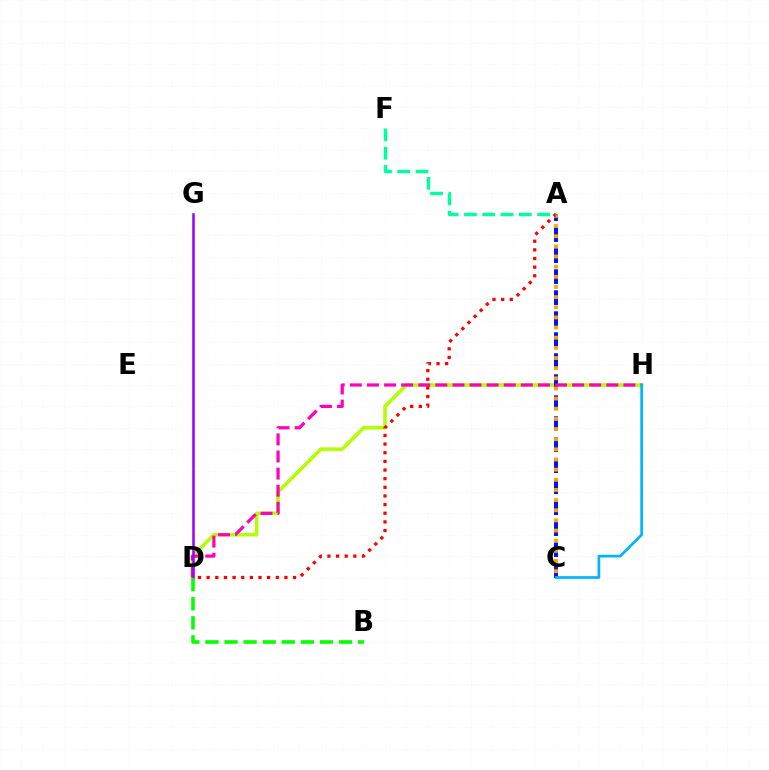{('D', 'H'): [{'color': '#b3ff00', 'line_style': 'solid', 'thickness': 2.56}, {'color': '#ff00bd', 'line_style': 'dashed', 'thickness': 2.32}], ('A', 'C'): [{'color': '#0010ff', 'line_style': 'dashed', 'thickness': 2.85}, {'color': '#ffa500', 'line_style': 'dotted', 'thickness': 2.76}], ('C', 'H'): [{'color': '#00b5ff', 'line_style': 'solid', 'thickness': 1.95}], ('A', 'D'): [{'color': '#ff0000', 'line_style': 'dotted', 'thickness': 2.35}], ('D', 'G'): [{'color': '#9b00ff', 'line_style': 'solid', 'thickness': 1.81}], ('A', 'F'): [{'color': '#00ff9d', 'line_style': 'dashed', 'thickness': 2.48}], ('B', 'D'): [{'color': '#08ff00', 'line_style': 'dashed', 'thickness': 2.59}]}